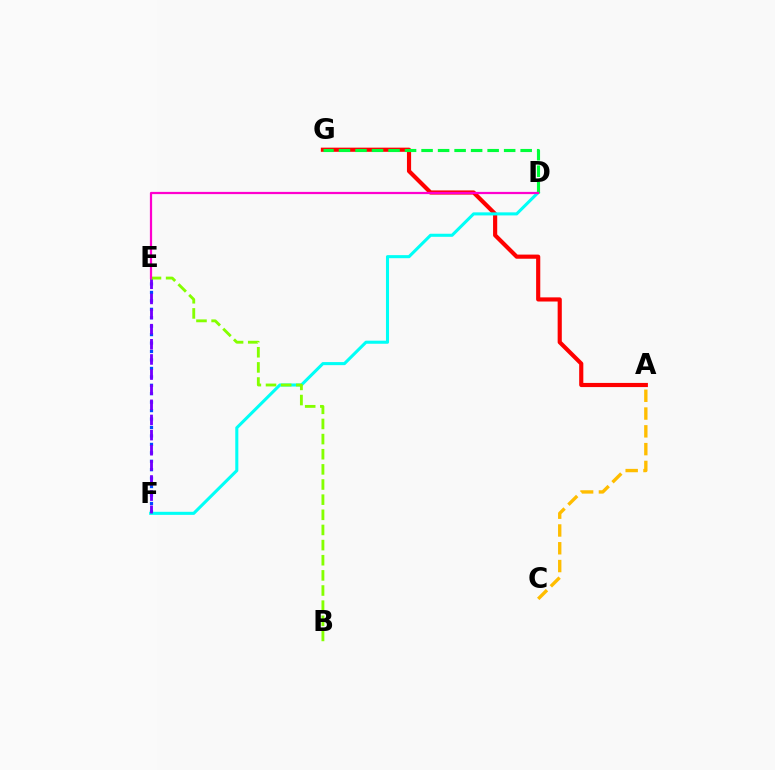{('A', 'G'): [{'color': '#ff0000', 'line_style': 'solid', 'thickness': 2.99}], ('E', 'F'): [{'color': '#004bff', 'line_style': 'dotted', 'thickness': 2.29}, {'color': '#7200ff', 'line_style': 'dashed', 'thickness': 2.06}], ('D', 'F'): [{'color': '#00fff6', 'line_style': 'solid', 'thickness': 2.21}], ('D', 'G'): [{'color': '#00ff39', 'line_style': 'dashed', 'thickness': 2.24}], ('B', 'E'): [{'color': '#84ff00', 'line_style': 'dashed', 'thickness': 2.06}], ('A', 'C'): [{'color': '#ffbd00', 'line_style': 'dashed', 'thickness': 2.42}], ('D', 'E'): [{'color': '#ff00cf', 'line_style': 'solid', 'thickness': 1.6}]}